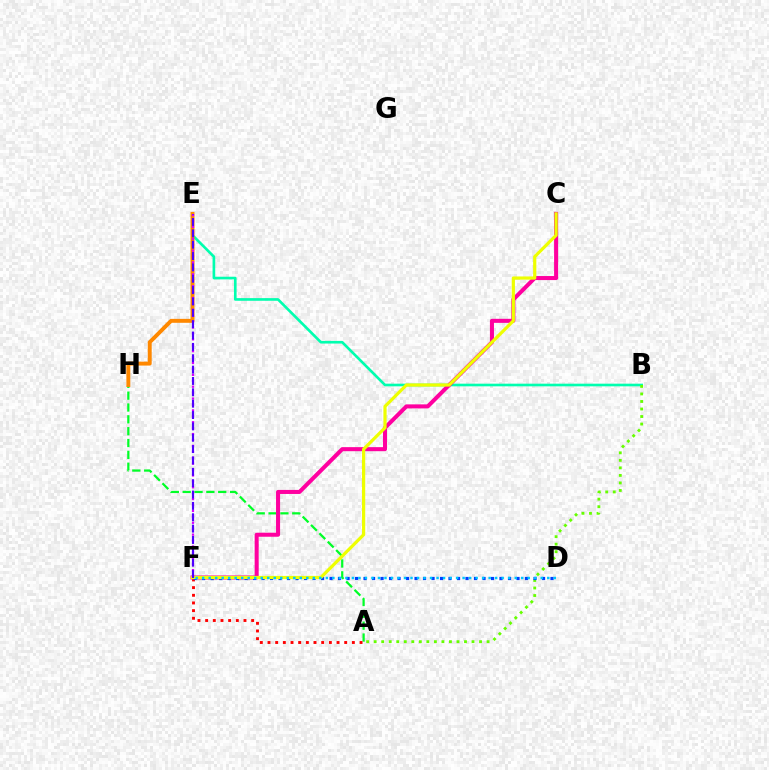{('B', 'E'): [{'color': '#00ffaf', 'line_style': 'solid', 'thickness': 1.91}], ('A', 'B'): [{'color': '#66ff00', 'line_style': 'dotted', 'thickness': 2.04}], ('A', 'H'): [{'color': '#00ff27', 'line_style': 'dashed', 'thickness': 1.61}], ('A', 'F'): [{'color': '#ff0000', 'line_style': 'dotted', 'thickness': 2.08}], ('E', 'H'): [{'color': '#ff8800', 'line_style': 'solid', 'thickness': 2.83}], ('C', 'F'): [{'color': '#ff00a0', 'line_style': 'solid', 'thickness': 2.91}, {'color': '#eeff00', 'line_style': 'solid', 'thickness': 2.31}], ('D', 'F'): [{'color': '#003fff', 'line_style': 'dotted', 'thickness': 2.31}, {'color': '#00c7ff', 'line_style': 'dotted', 'thickness': 1.77}], ('E', 'F'): [{'color': '#d600ff', 'line_style': 'dotted', 'thickness': 1.61}, {'color': '#4f00ff', 'line_style': 'dashed', 'thickness': 1.54}]}